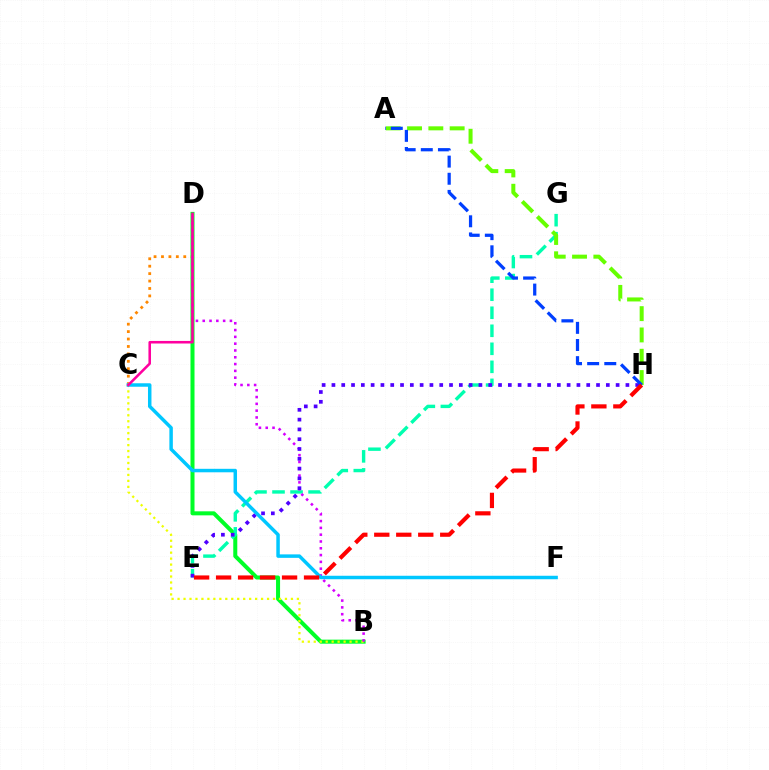{('C', 'D'): [{'color': '#ff8800', 'line_style': 'dotted', 'thickness': 2.02}, {'color': '#ff00a0', 'line_style': 'solid', 'thickness': 1.85}], ('B', 'D'): [{'color': '#00ff27', 'line_style': 'solid', 'thickness': 2.9}, {'color': '#d600ff', 'line_style': 'dotted', 'thickness': 1.85}], ('E', 'G'): [{'color': '#00ffaf', 'line_style': 'dashed', 'thickness': 2.45}], ('B', 'C'): [{'color': '#eeff00', 'line_style': 'dotted', 'thickness': 1.62}], ('E', 'H'): [{'color': '#4f00ff', 'line_style': 'dotted', 'thickness': 2.66}, {'color': '#ff0000', 'line_style': 'dashed', 'thickness': 2.99}], ('A', 'H'): [{'color': '#66ff00', 'line_style': 'dashed', 'thickness': 2.9}, {'color': '#003fff', 'line_style': 'dashed', 'thickness': 2.33}], ('C', 'F'): [{'color': '#00c7ff', 'line_style': 'solid', 'thickness': 2.5}]}